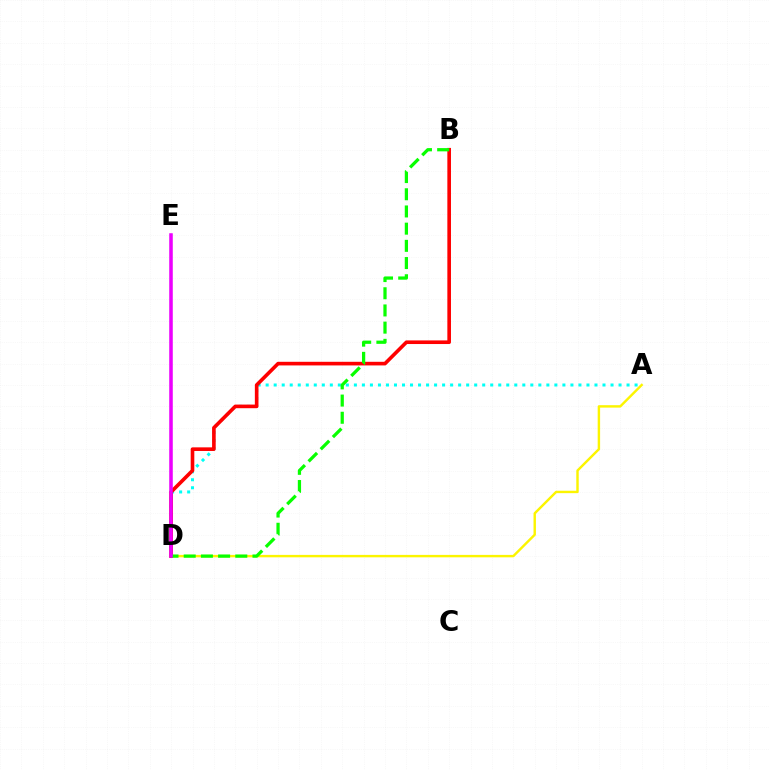{('A', 'D'): [{'color': '#fcf500', 'line_style': 'solid', 'thickness': 1.74}, {'color': '#00fff6', 'line_style': 'dotted', 'thickness': 2.18}], ('D', 'E'): [{'color': '#0010ff', 'line_style': 'solid', 'thickness': 1.5}, {'color': '#ee00ff', 'line_style': 'solid', 'thickness': 2.54}], ('B', 'D'): [{'color': '#ff0000', 'line_style': 'solid', 'thickness': 2.61}, {'color': '#08ff00', 'line_style': 'dashed', 'thickness': 2.34}]}